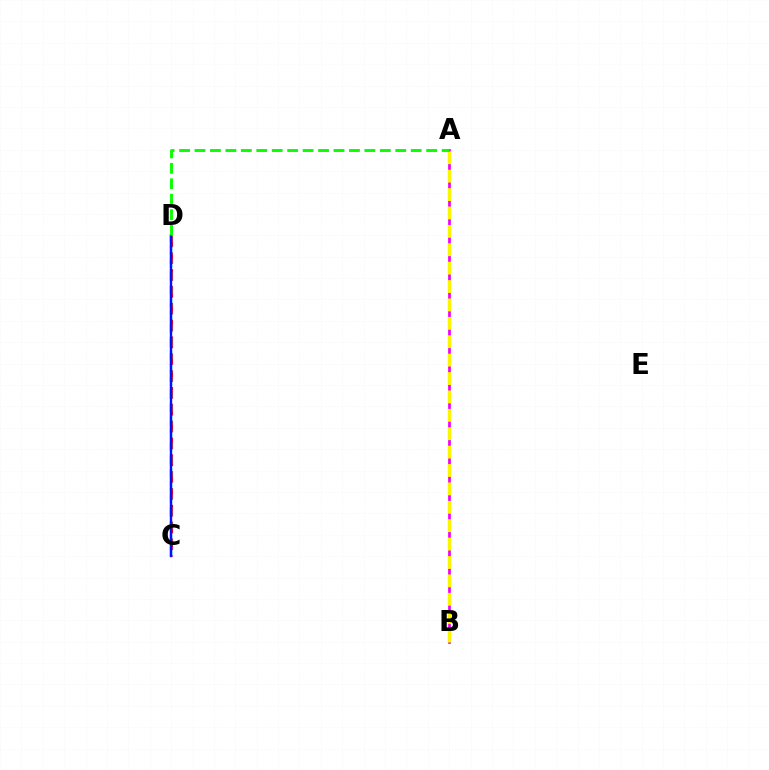{('C', 'D'): [{'color': '#ff0000', 'line_style': 'dashed', 'thickness': 2.29}, {'color': '#00fff6', 'line_style': 'dashed', 'thickness': 1.78}, {'color': '#0010ff', 'line_style': 'solid', 'thickness': 1.72}], ('A', 'B'): [{'color': '#ee00ff', 'line_style': 'solid', 'thickness': 1.96}, {'color': '#fcf500', 'line_style': 'dashed', 'thickness': 2.5}], ('A', 'D'): [{'color': '#08ff00', 'line_style': 'dashed', 'thickness': 2.1}]}